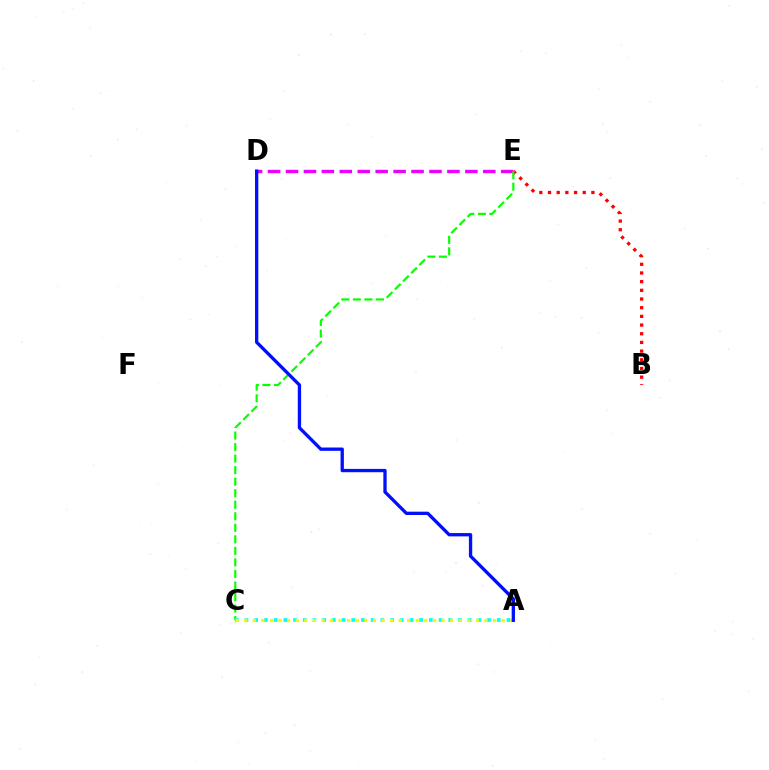{('D', 'E'): [{'color': '#ee00ff', 'line_style': 'dashed', 'thickness': 2.44}], ('B', 'E'): [{'color': '#ff0000', 'line_style': 'dotted', 'thickness': 2.36}], ('C', 'E'): [{'color': '#08ff00', 'line_style': 'dashed', 'thickness': 1.57}], ('A', 'C'): [{'color': '#00fff6', 'line_style': 'dotted', 'thickness': 2.64}, {'color': '#fcf500', 'line_style': 'dotted', 'thickness': 2.33}], ('A', 'D'): [{'color': '#0010ff', 'line_style': 'solid', 'thickness': 2.39}]}